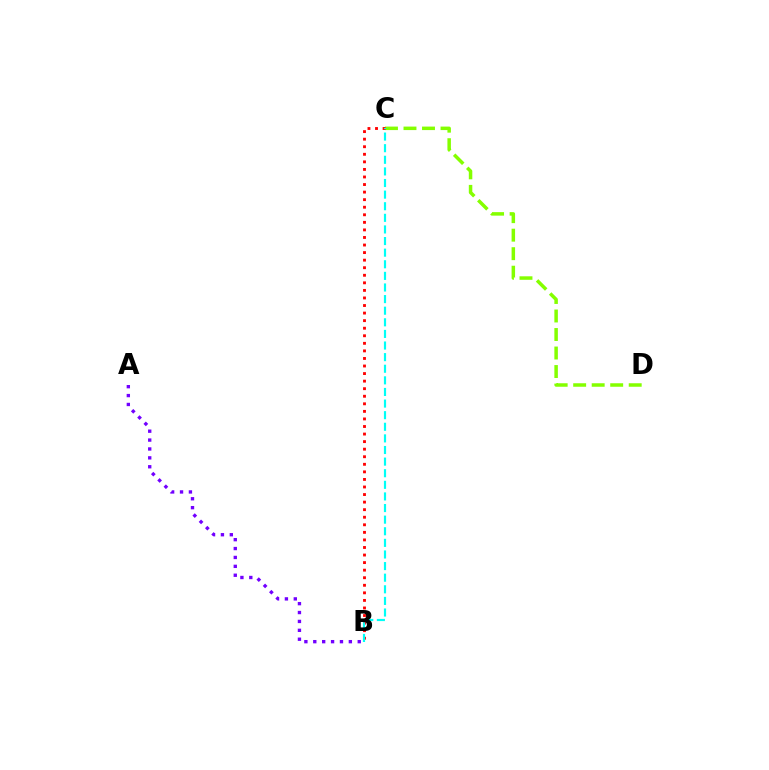{('C', 'D'): [{'color': '#84ff00', 'line_style': 'dashed', 'thickness': 2.51}], ('A', 'B'): [{'color': '#7200ff', 'line_style': 'dotted', 'thickness': 2.42}], ('B', 'C'): [{'color': '#ff0000', 'line_style': 'dotted', 'thickness': 2.05}, {'color': '#00fff6', 'line_style': 'dashed', 'thickness': 1.58}]}